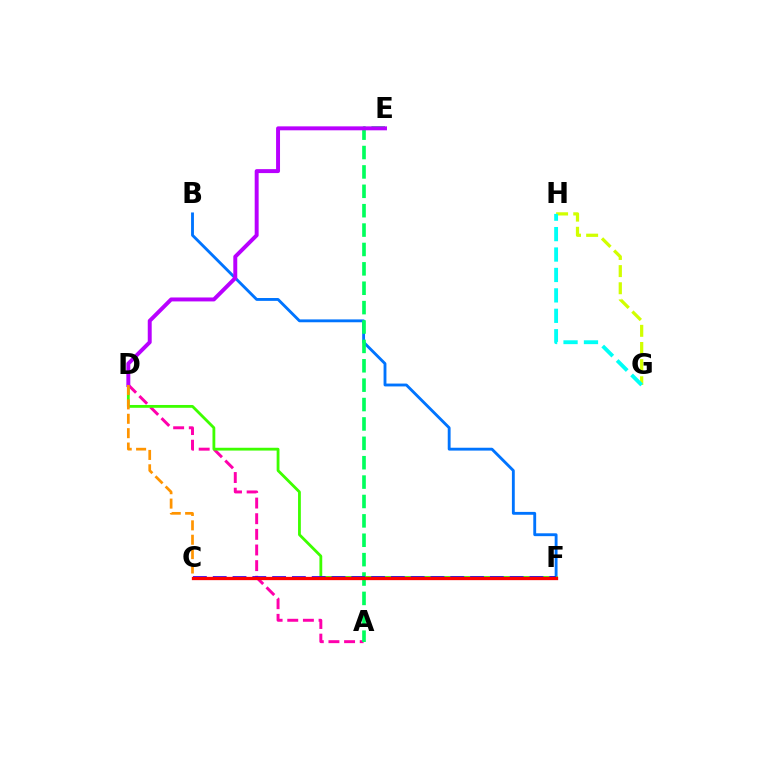{('B', 'F'): [{'color': '#0074ff', 'line_style': 'solid', 'thickness': 2.06}], ('A', 'D'): [{'color': '#ff00ac', 'line_style': 'dashed', 'thickness': 2.12}], ('A', 'E'): [{'color': '#00ff5c', 'line_style': 'dashed', 'thickness': 2.63}], ('D', 'F'): [{'color': '#3dff00', 'line_style': 'solid', 'thickness': 2.02}], ('C', 'F'): [{'color': '#2500ff', 'line_style': 'dashed', 'thickness': 2.69}, {'color': '#ff0000', 'line_style': 'solid', 'thickness': 2.38}], ('G', 'H'): [{'color': '#d1ff00', 'line_style': 'dashed', 'thickness': 2.33}, {'color': '#00fff6', 'line_style': 'dashed', 'thickness': 2.77}], ('D', 'E'): [{'color': '#b900ff', 'line_style': 'solid', 'thickness': 2.84}], ('C', 'D'): [{'color': '#ff9400', 'line_style': 'dashed', 'thickness': 1.95}]}